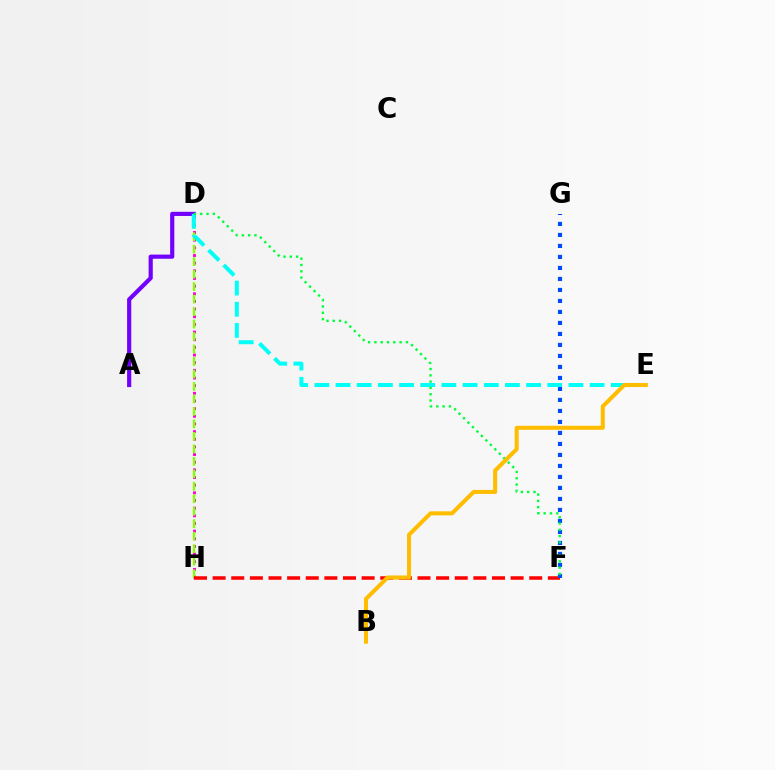{('A', 'D'): [{'color': '#7200ff', 'line_style': 'solid', 'thickness': 2.99}], ('D', 'H'): [{'color': '#ff00cf', 'line_style': 'dotted', 'thickness': 2.08}, {'color': '#84ff00', 'line_style': 'dashed', 'thickness': 1.7}], ('F', 'H'): [{'color': '#ff0000', 'line_style': 'dashed', 'thickness': 2.53}], ('F', 'G'): [{'color': '#004bff', 'line_style': 'dotted', 'thickness': 2.99}], ('D', 'E'): [{'color': '#00fff6', 'line_style': 'dashed', 'thickness': 2.88}], ('D', 'F'): [{'color': '#00ff39', 'line_style': 'dotted', 'thickness': 1.71}], ('B', 'E'): [{'color': '#ffbd00', 'line_style': 'solid', 'thickness': 2.91}]}